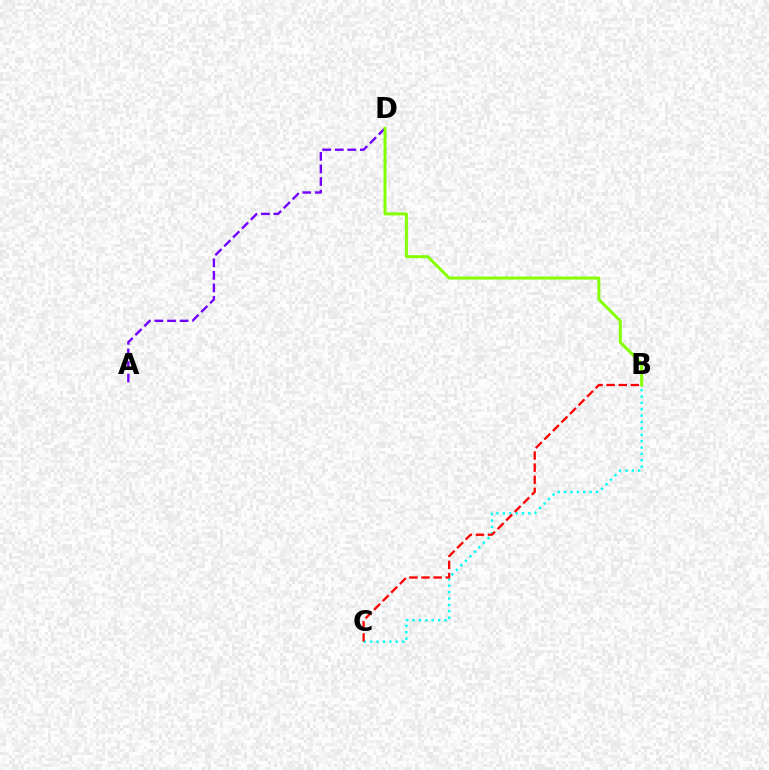{('B', 'C'): [{'color': '#00fff6', 'line_style': 'dotted', 'thickness': 1.73}, {'color': '#ff0000', 'line_style': 'dashed', 'thickness': 1.64}], ('A', 'D'): [{'color': '#7200ff', 'line_style': 'dashed', 'thickness': 1.71}], ('B', 'D'): [{'color': '#84ff00', 'line_style': 'solid', 'thickness': 2.14}]}